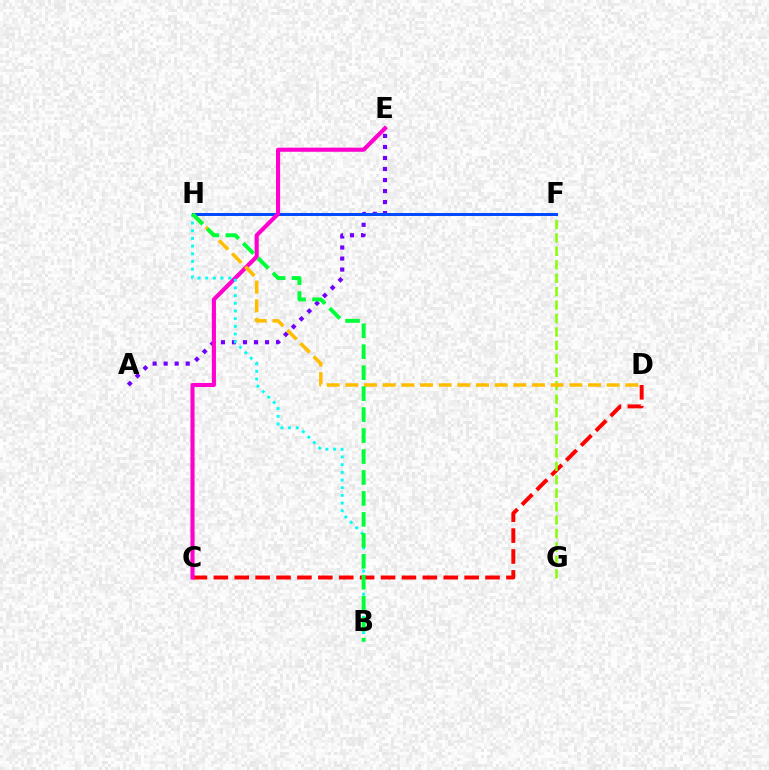{('A', 'E'): [{'color': '#7200ff', 'line_style': 'dotted', 'thickness': 3.0}], ('C', 'D'): [{'color': '#ff0000', 'line_style': 'dashed', 'thickness': 2.84}], ('F', 'G'): [{'color': '#84ff00', 'line_style': 'dashed', 'thickness': 1.83}], ('F', 'H'): [{'color': '#004bff', 'line_style': 'solid', 'thickness': 2.16}], ('C', 'E'): [{'color': '#ff00cf', 'line_style': 'solid', 'thickness': 2.96}], ('B', 'H'): [{'color': '#00fff6', 'line_style': 'dotted', 'thickness': 2.09}, {'color': '#00ff39', 'line_style': 'dashed', 'thickness': 2.85}], ('D', 'H'): [{'color': '#ffbd00', 'line_style': 'dashed', 'thickness': 2.54}]}